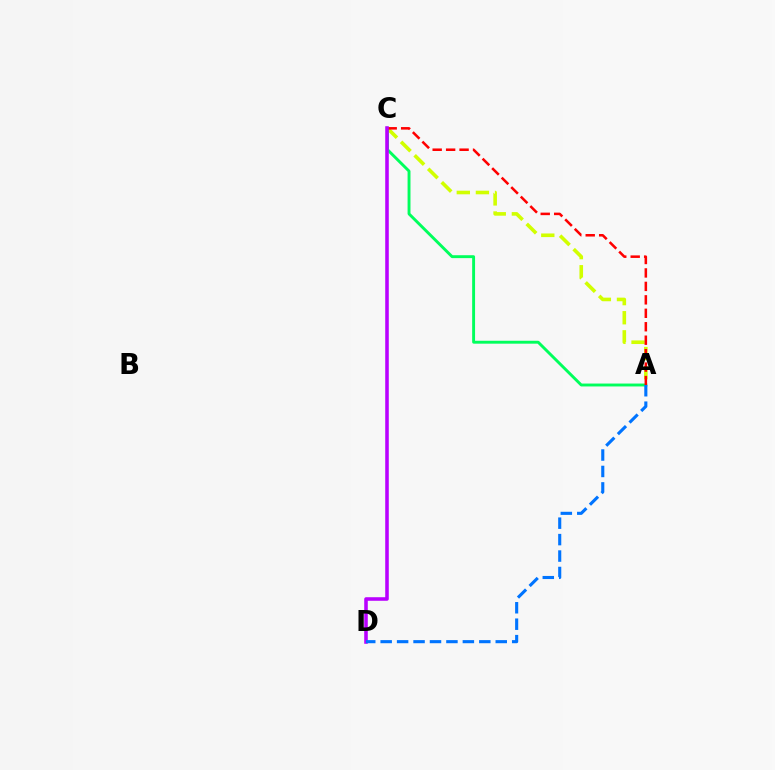{('A', 'C'): [{'color': '#d1ff00', 'line_style': 'dashed', 'thickness': 2.6}, {'color': '#00ff5c', 'line_style': 'solid', 'thickness': 2.09}, {'color': '#ff0000', 'line_style': 'dashed', 'thickness': 1.83}], ('C', 'D'): [{'color': '#b900ff', 'line_style': 'solid', 'thickness': 2.56}], ('A', 'D'): [{'color': '#0074ff', 'line_style': 'dashed', 'thickness': 2.23}]}